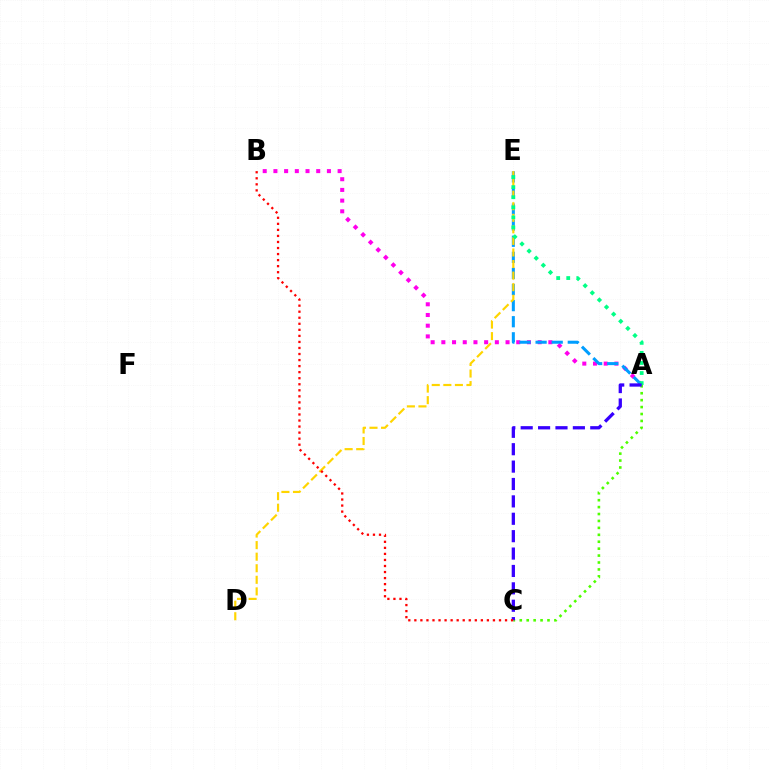{('A', 'C'): [{'color': '#4fff00', 'line_style': 'dotted', 'thickness': 1.88}, {'color': '#3700ff', 'line_style': 'dashed', 'thickness': 2.36}], ('A', 'B'): [{'color': '#ff00ed', 'line_style': 'dotted', 'thickness': 2.91}], ('A', 'E'): [{'color': '#009eff', 'line_style': 'dashed', 'thickness': 2.19}, {'color': '#00ff86', 'line_style': 'dotted', 'thickness': 2.73}], ('D', 'E'): [{'color': '#ffd500', 'line_style': 'dashed', 'thickness': 1.57}], ('B', 'C'): [{'color': '#ff0000', 'line_style': 'dotted', 'thickness': 1.64}]}